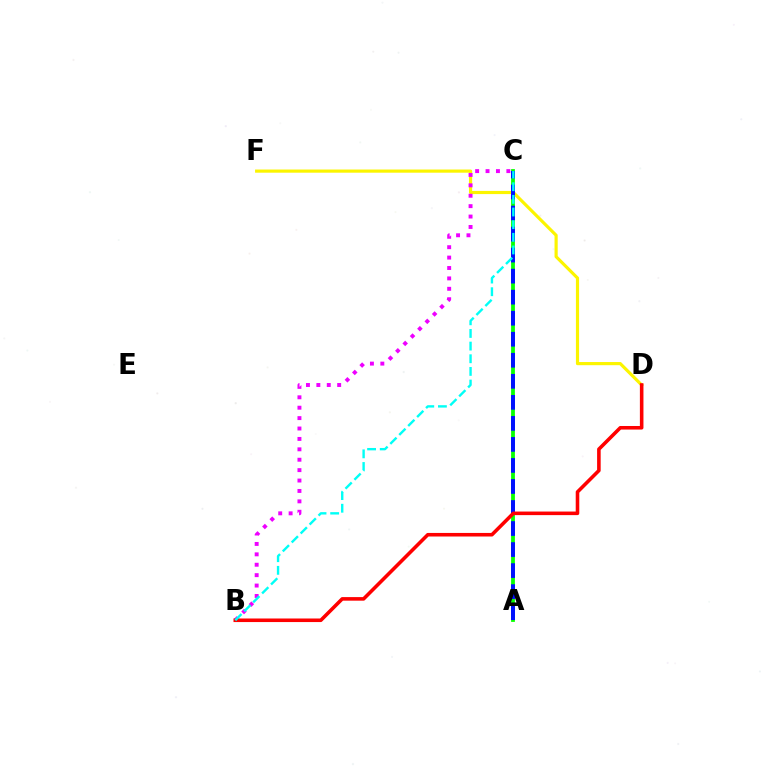{('A', 'C'): [{'color': '#08ff00', 'line_style': 'solid', 'thickness': 2.73}, {'color': '#0010ff', 'line_style': 'dashed', 'thickness': 2.86}], ('D', 'F'): [{'color': '#fcf500', 'line_style': 'solid', 'thickness': 2.28}], ('B', 'C'): [{'color': '#ee00ff', 'line_style': 'dotted', 'thickness': 2.83}, {'color': '#00fff6', 'line_style': 'dashed', 'thickness': 1.72}], ('B', 'D'): [{'color': '#ff0000', 'line_style': 'solid', 'thickness': 2.57}]}